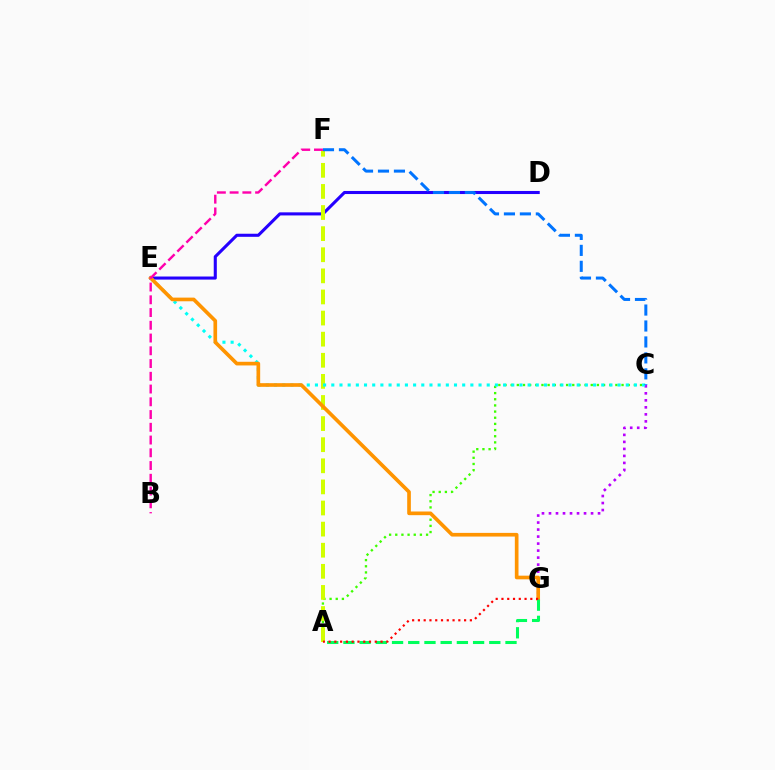{('D', 'E'): [{'color': '#2500ff', 'line_style': 'solid', 'thickness': 2.22}], ('C', 'G'): [{'color': '#b900ff', 'line_style': 'dotted', 'thickness': 1.9}], ('A', 'C'): [{'color': '#3dff00', 'line_style': 'dotted', 'thickness': 1.67}], ('A', 'F'): [{'color': '#d1ff00', 'line_style': 'dashed', 'thickness': 2.87}], ('C', 'E'): [{'color': '#00fff6', 'line_style': 'dotted', 'thickness': 2.22}], ('E', 'G'): [{'color': '#ff9400', 'line_style': 'solid', 'thickness': 2.64}], ('A', 'G'): [{'color': '#00ff5c', 'line_style': 'dashed', 'thickness': 2.2}, {'color': '#ff0000', 'line_style': 'dotted', 'thickness': 1.57}], ('C', 'F'): [{'color': '#0074ff', 'line_style': 'dashed', 'thickness': 2.17}], ('B', 'F'): [{'color': '#ff00ac', 'line_style': 'dashed', 'thickness': 1.73}]}